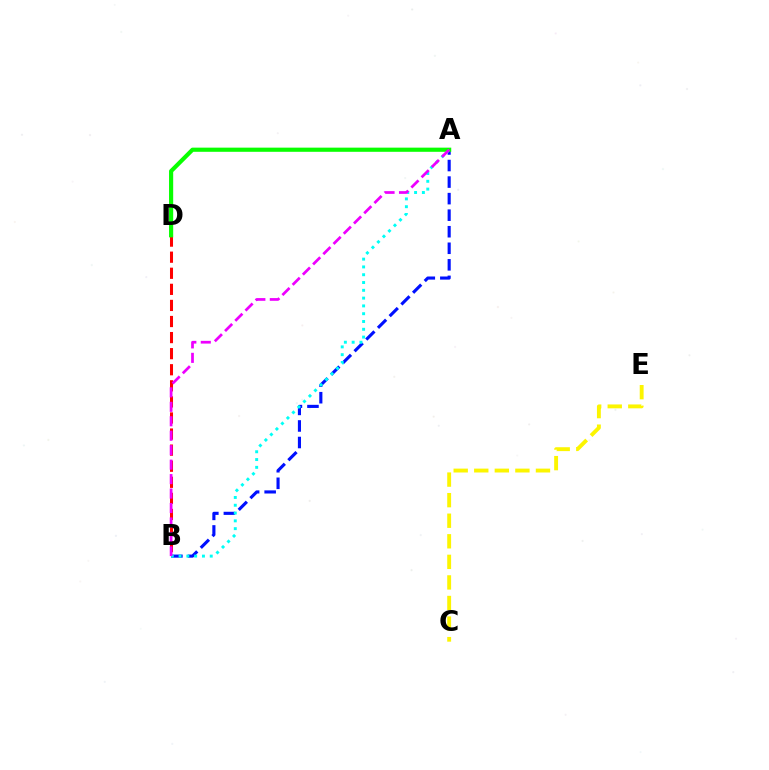{('A', 'B'): [{'color': '#0010ff', 'line_style': 'dashed', 'thickness': 2.25}, {'color': '#00fff6', 'line_style': 'dotted', 'thickness': 2.12}, {'color': '#ee00ff', 'line_style': 'dashed', 'thickness': 1.96}], ('B', 'D'): [{'color': '#ff0000', 'line_style': 'dashed', 'thickness': 2.18}], ('C', 'E'): [{'color': '#fcf500', 'line_style': 'dashed', 'thickness': 2.79}], ('A', 'D'): [{'color': '#08ff00', 'line_style': 'solid', 'thickness': 2.99}]}